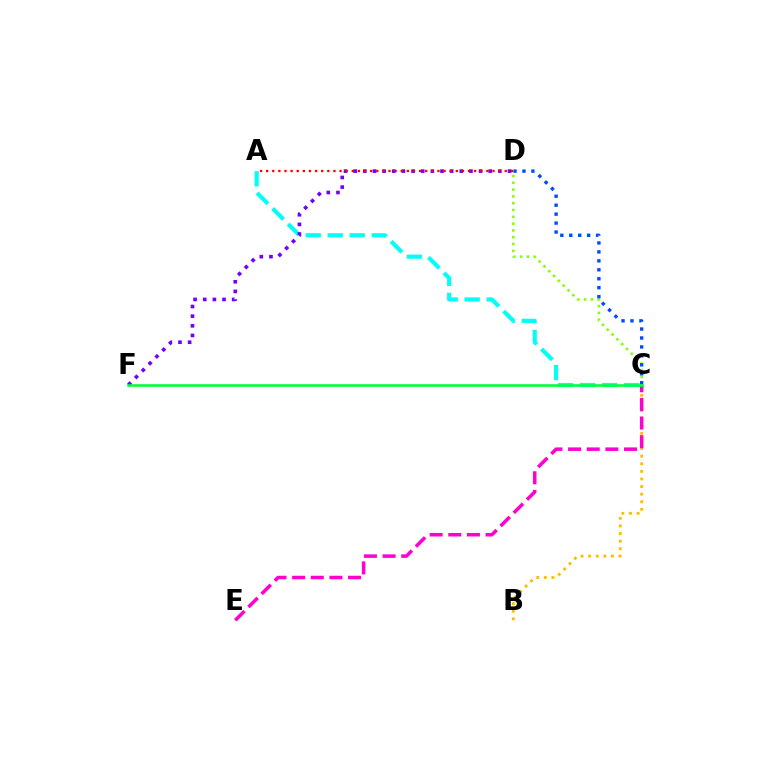{('B', 'C'): [{'color': '#ffbd00', 'line_style': 'dotted', 'thickness': 2.06}], ('C', 'D'): [{'color': '#84ff00', 'line_style': 'dotted', 'thickness': 1.85}, {'color': '#004bff', 'line_style': 'dotted', 'thickness': 2.43}], ('C', 'E'): [{'color': '#ff00cf', 'line_style': 'dashed', 'thickness': 2.53}], ('A', 'C'): [{'color': '#00fff6', 'line_style': 'dashed', 'thickness': 2.99}], ('D', 'F'): [{'color': '#7200ff', 'line_style': 'dotted', 'thickness': 2.62}], ('A', 'D'): [{'color': '#ff0000', 'line_style': 'dotted', 'thickness': 1.66}], ('C', 'F'): [{'color': '#00ff39', 'line_style': 'solid', 'thickness': 1.86}]}